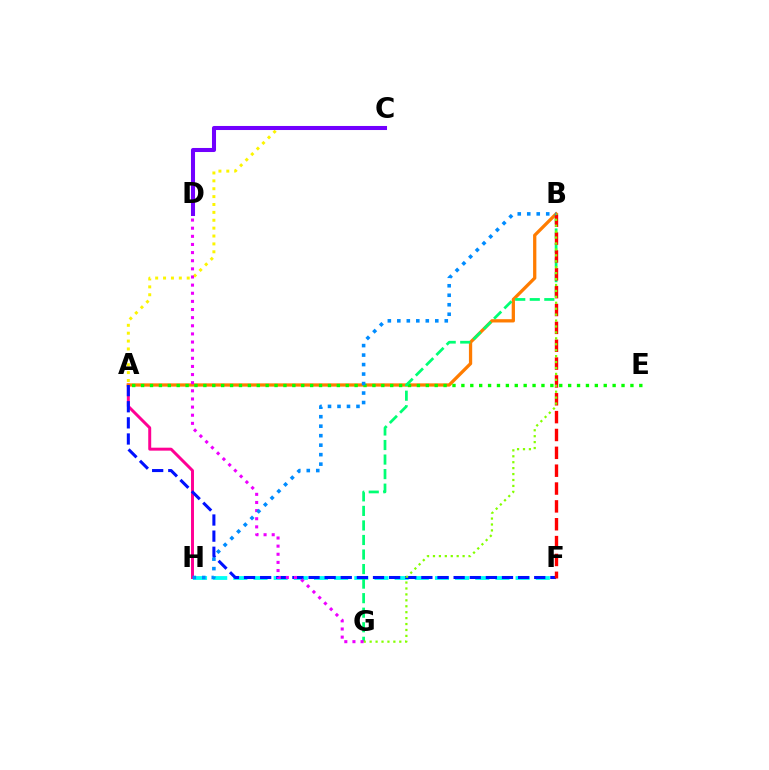{('A', 'H'): [{'color': '#ff0094', 'line_style': 'solid', 'thickness': 2.13}], ('A', 'C'): [{'color': '#fcf500', 'line_style': 'dotted', 'thickness': 2.14}], ('F', 'H'): [{'color': '#00fff6', 'line_style': 'dashed', 'thickness': 2.74}], ('C', 'D'): [{'color': '#7200ff', 'line_style': 'solid', 'thickness': 2.92}], ('A', 'B'): [{'color': '#ff7c00', 'line_style': 'solid', 'thickness': 2.36}], ('A', 'E'): [{'color': '#08ff00', 'line_style': 'dotted', 'thickness': 2.42}], ('B', 'G'): [{'color': '#00ff74', 'line_style': 'dashed', 'thickness': 1.98}, {'color': '#84ff00', 'line_style': 'dotted', 'thickness': 1.61}], ('A', 'F'): [{'color': '#0010ff', 'line_style': 'dashed', 'thickness': 2.19}], ('B', 'F'): [{'color': '#ff0000', 'line_style': 'dashed', 'thickness': 2.43}], ('D', 'G'): [{'color': '#ee00ff', 'line_style': 'dotted', 'thickness': 2.21}], ('B', 'H'): [{'color': '#008cff', 'line_style': 'dotted', 'thickness': 2.58}]}